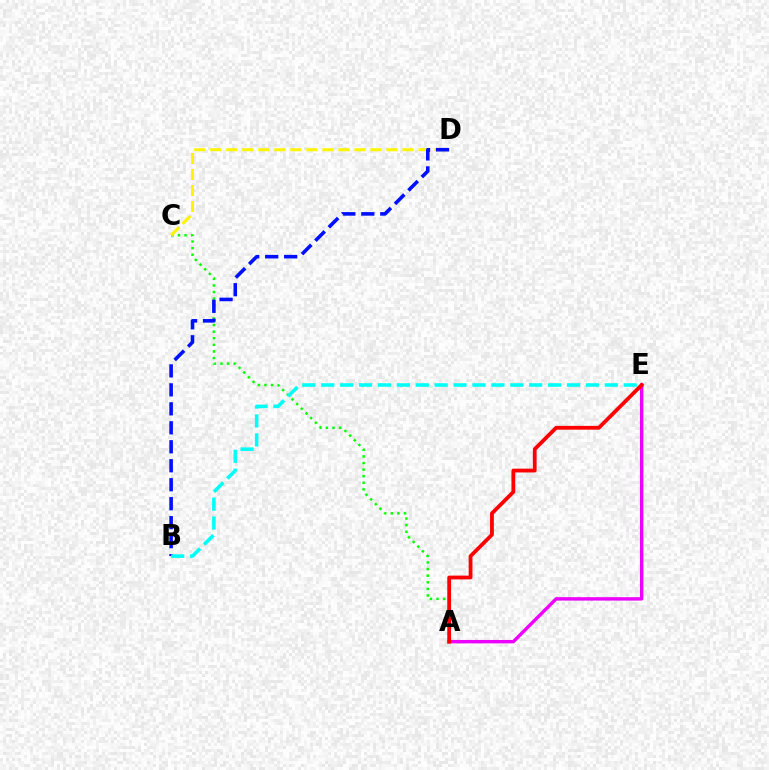{('A', 'C'): [{'color': '#08ff00', 'line_style': 'dotted', 'thickness': 1.79}], ('C', 'D'): [{'color': '#fcf500', 'line_style': 'dashed', 'thickness': 2.18}], ('B', 'D'): [{'color': '#0010ff', 'line_style': 'dashed', 'thickness': 2.58}], ('A', 'E'): [{'color': '#ee00ff', 'line_style': 'solid', 'thickness': 2.45}, {'color': '#ff0000', 'line_style': 'solid', 'thickness': 2.73}], ('B', 'E'): [{'color': '#00fff6', 'line_style': 'dashed', 'thickness': 2.57}]}